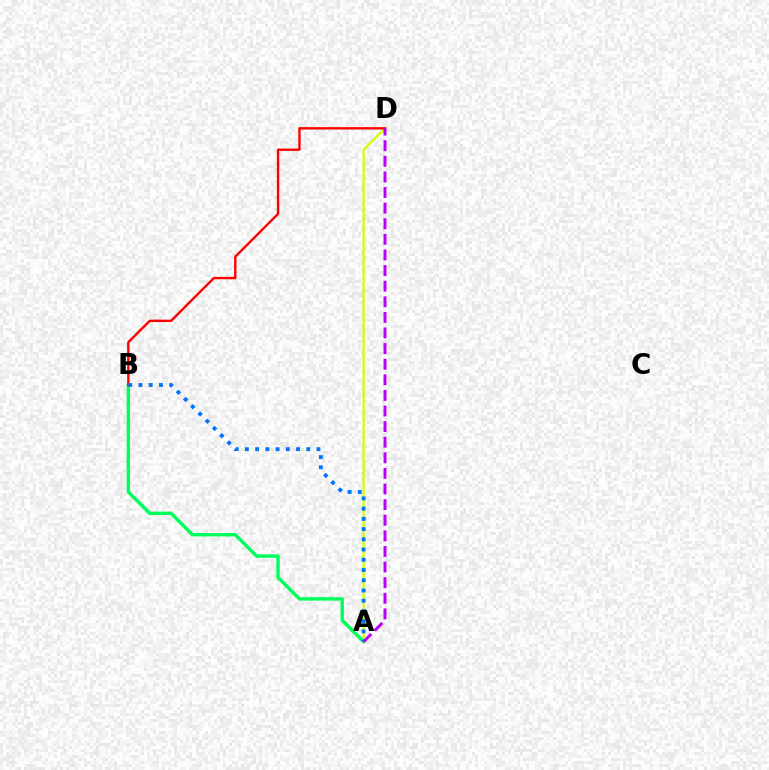{('A', 'D'): [{'color': '#d1ff00', 'line_style': 'solid', 'thickness': 1.62}, {'color': '#b900ff', 'line_style': 'dashed', 'thickness': 2.12}], ('A', 'B'): [{'color': '#00ff5c', 'line_style': 'solid', 'thickness': 2.46}, {'color': '#0074ff', 'line_style': 'dotted', 'thickness': 2.78}], ('B', 'D'): [{'color': '#ff0000', 'line_style': 'solid', 'thickness': 1.72}]}